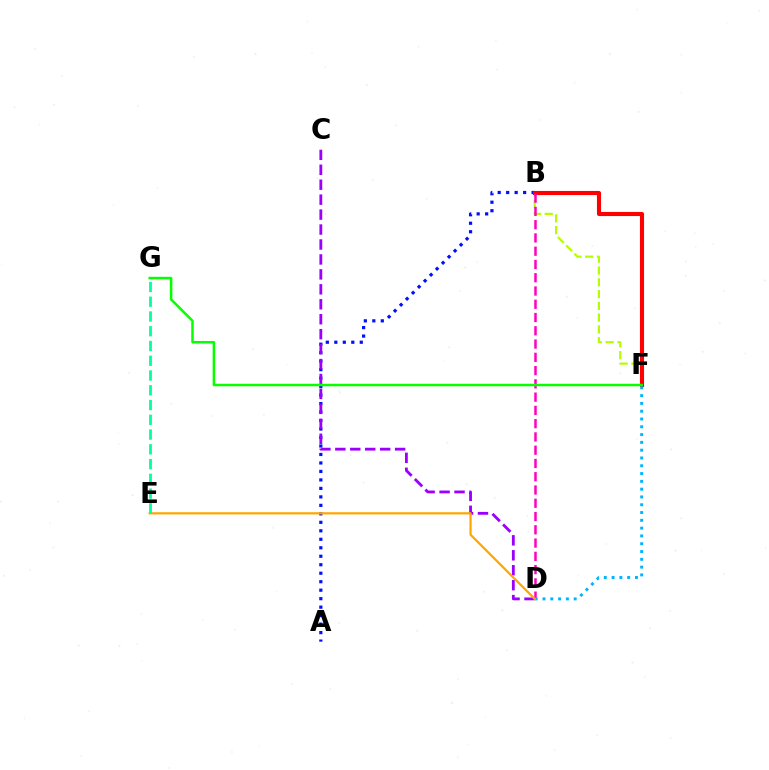{('A', 'B'): [{'color': '#0010ff', 'line_style': 'dotted', 'thickness': 2.3}], ('B', 'F'): [{'color': '#b3ff00', 'line_style': 'dashed', 'thickness': 1.6}, {'color': '#ff0000', 'line_style': 'solid', 'thickness': 2.96}], ('C', 'D'): [{'color': '#9b00ff', 'line_style': 'dashed', 'thickness': 2.03}], ('B', 'D'): [{'color': '#ff00bd', 'line_style': 'dashed', 'thickness': 1.8}], ('D', 'F'): [{'color': '#00b5ff', 'line_style': 'dotted', 'thickness': 2.12}], ('D', 'E'): [{'color': '#ffa500', 'line_style': 'solid', 'thickness': 1.59}], ('F', 'G'): [{'color': '#08ff00', 'line_style': 'solid', 'thickness': 1.81}], ('E', 'G'): [{'color': '#00ff9d', 'line_style': 'dashed', 'thickness': 2.0}]}